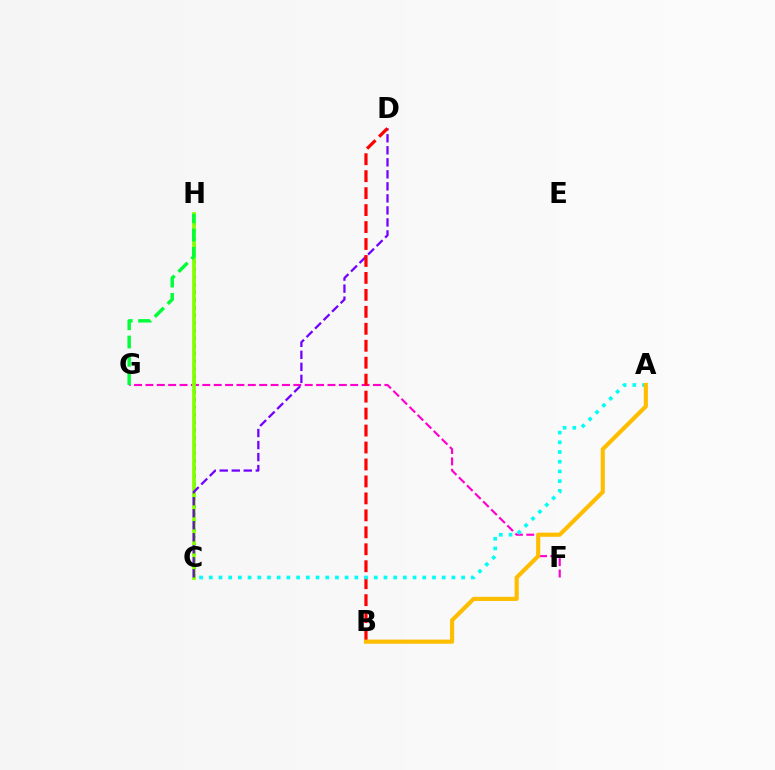{('F', 'G'): [{'color': '#ff00cf', 'line_style': 'dashed', 'thickness': 1.55}], ('C', 'H'): [{'color': '#004bff', 'line_style': 'dotted', 'thickness': 2.08}, {'color': '#84ff00', 'line_style': 'solid', 'thickness': 2.7}], ('G', 'H'): [{'color': '#00ff39', 'line_style': 'dashed', 'thickness': 2.48}], ('C', 'D'): [{'color': '#7200ff', 'line_style': 'dashed', 'thickness': 1.63}], ('B', 'D'): [{'color': '#ff0000', 'line_style': 'dashed', 'thickness': 2.3}], ('A', 'C'): [{'color': '#00fff6', 'line_style': 'dotted', 'thickness': 2.64}], ('A', 'B'): [{'color': '#ffbd00', 'line_style': 'solid', 'thickness': 2.97}]}